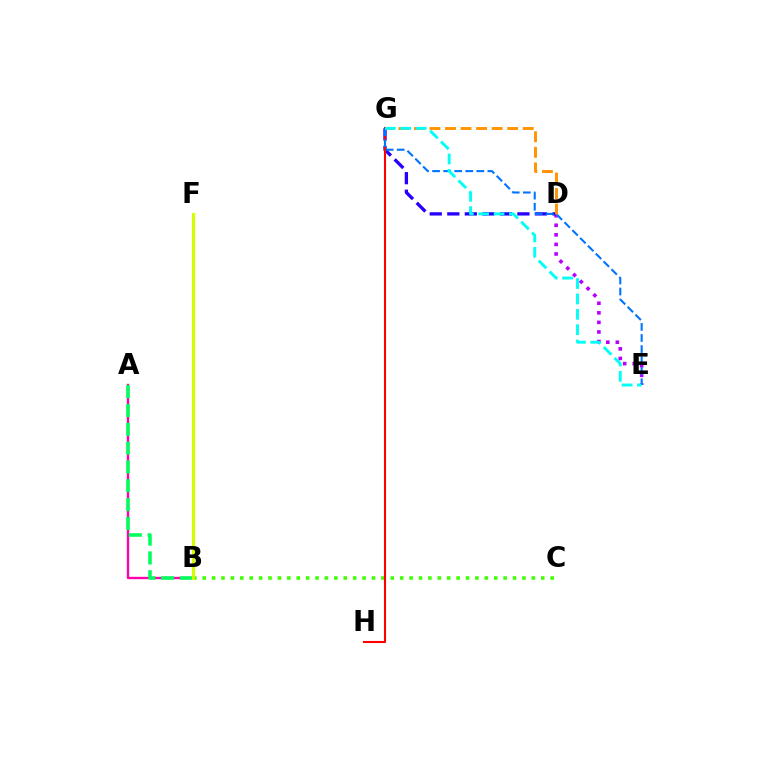{('A', 'B'): [{'color': '#ff00ac', 'line_style': 'solid', 'thickness': 1.71}, {'color': '#00ff5c', 'line_style': 'dashed', 'thickness': 2.56}], ('D', 'E'): [{'color': '#b900ff', 'line_style': 'dotted', 'thickness': 2.6}], ('D', 'G'): [{'color': '#2500ff', 'line_style': 'dashed', 'thickness': 2.38}, {'color': '#ff9400', 'line_style': 'dashed', 'thickness': 2.11}], ('B', 'C'): [{'color': '#3dff00', 'line_style': 'dotted', 'thickness': 2.56}], ('G', 'H'): [{'color': '#ff0000', 'line_style': 'solid', 'thickness': 1.51}], ('E', 'G'): [{'color': '#0074ff', 'line_style': 'dashed', 'thickness': 1.5}, {'color': '#00fff6', 'line_style': 'dashed', 'thickness': 2.09}], ('B', 'F'): [{'color': '#d1ff00', 'line_style': 'solid', 'thickness': 2.29}]}